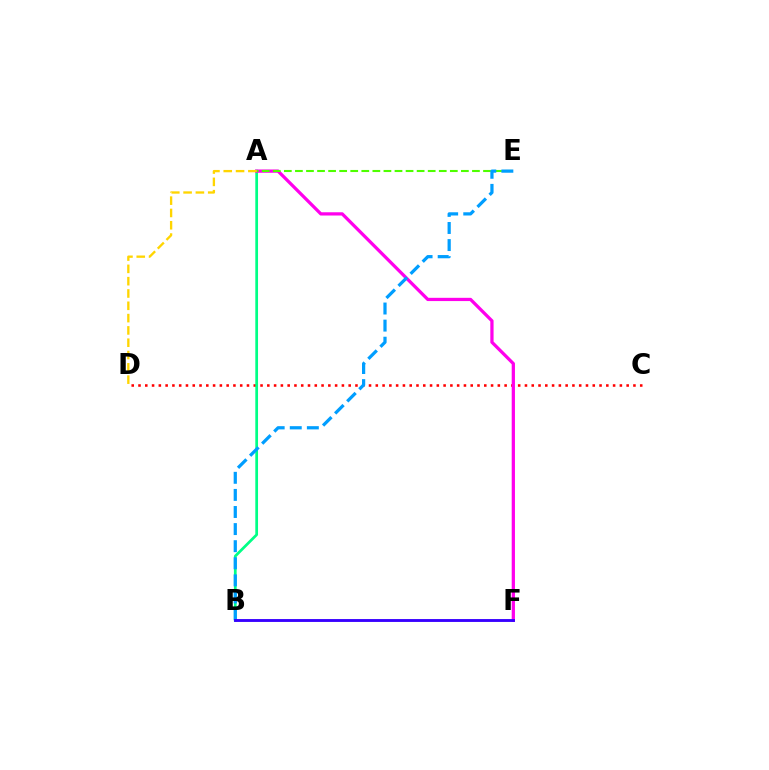{('C', 'D'): [{'color': '#ff0000', 'line_style': 'dotted', 'thickness': 1.84}], ('A', 'B'): [{'color': '#00ff86', 'line_style': 'solid', 'thickness': 1.97}], ('A', 'F'): [{'color': '#ff00ed', 'line_style': 'solid', 'thickness': 2.34}], ('A', 'D'): [{'color': '#ffd500', 'line_style': 'dashed', 'thickness': 1.67}], ('A', 'E'): [{'color': '#4fff00', 'line_style': 'dashed', 'thickness': 1.5}], ('B', 'E'): [{'color': '#009eff', 'line_style': 'dashed', 'thickness': 2.32}], ('B', 'F'): [{'color': '#3700ff', 'line_style': 'solid', 'thickness': 2.07}]}